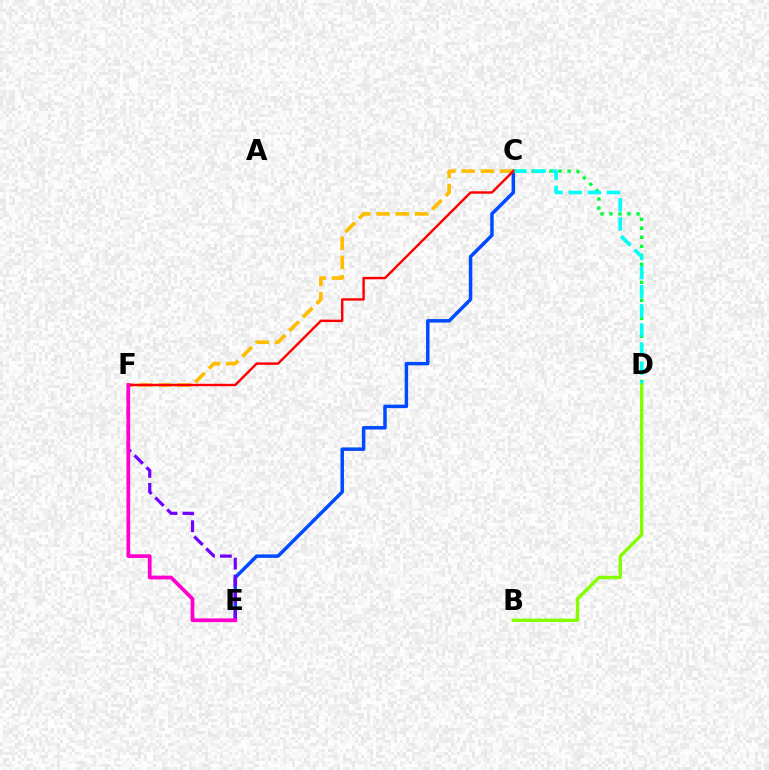{('C', 'D'): [{'color': '#00ff39', 'line_style': 'dotted', 'thickness': 2.45}, {'color': '#00fff6', 'line_style': 'dashed', 'thickness': 2.6}], ('C', 'E'): [{'color': '#004bff', 'line_style': 'solid', 'thickness': 2.51}], ('C', 'F'): [{'color': '#ffbd00', 'line_style': 'dashed', 'thickness': 2.61}, {'color': '#ff0000', 'line_style': 'solid', 'thickness': 1.73}], ('E', 'F'): [{'color': '#7200ff', 'line_style': 'dashed', 'thickness': 2.3}, {'color': '#ff00cf', 'line_style': 'solid', 'thickness': 2.69}], ('B', 'D'): [{'color': '#84ff00', 'line_style': 'solid', 'thickness': 2.42}]}